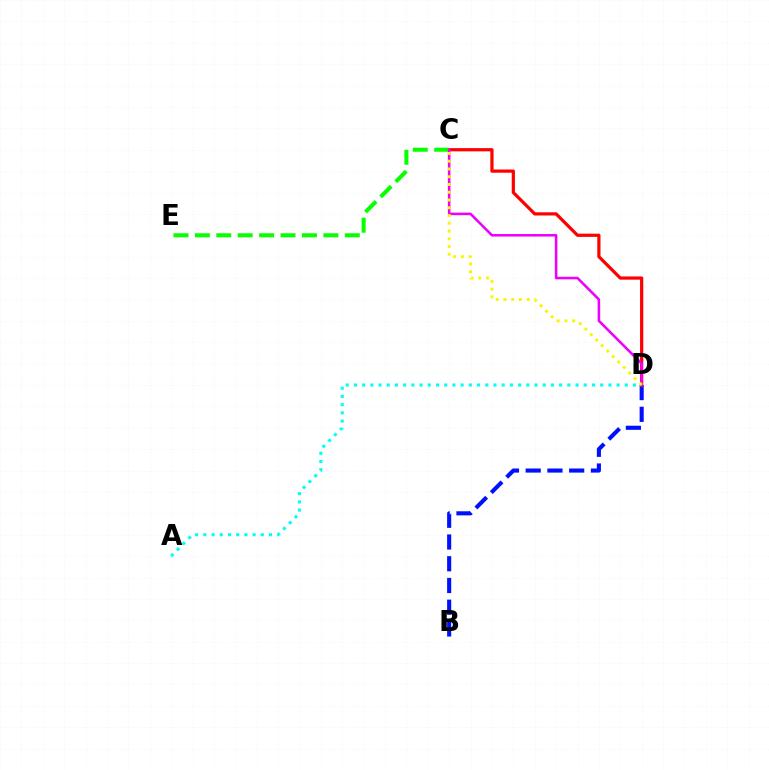{('B', 'D'): [{'color': '#0010ff', 'line_style': 'dashed', 'thickness': 2.95}], ('C', 'D'): [{'color': '#ff0000', 'line_style': 'solid', 'thickness': 2.32}, {'color': '#ee00ff', 'line_style': 'solid', 'thickness': 1.84}, {'color': '#fcf500', 'line_style': 'dotted', 'thickness': 2.11}], ('A', 'D'): [{'color': '#00fff6', 'line_style': 'dotted', 'thickness': 2.23}], ('C', 'E'): [{'color': '#08ff00', 'line_style': 'dashed', 'thickness': 2.91}]}